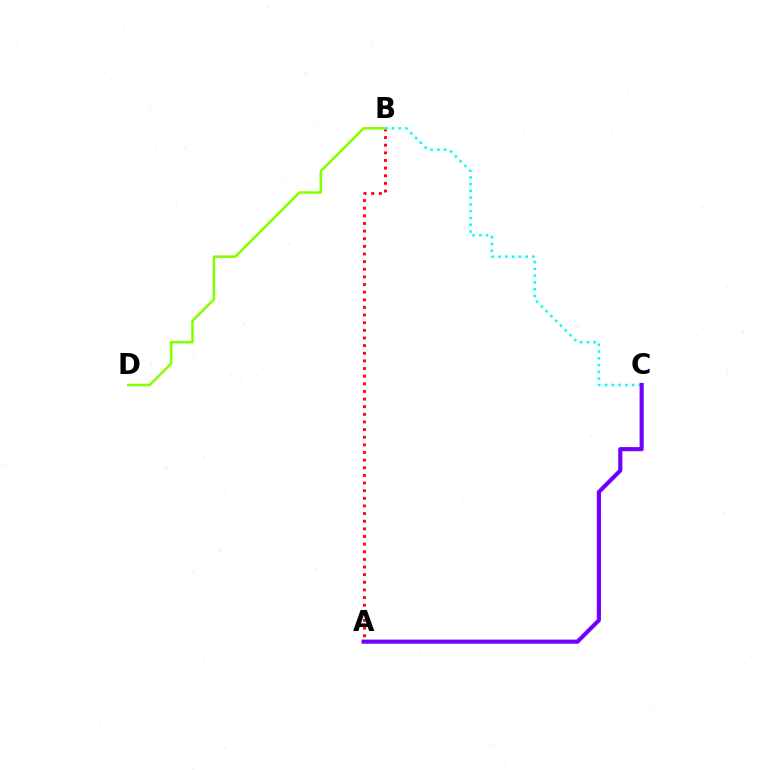{('A', 'B'): [{'color': '#ff0000', 'line_style': 'dotted', 'thickness': 2.07}], ('B', 'D'): [{'color': '#84ff00', 'line_style': 'solid', 'thickness': 1.82}], ('B', 'C'): [{'color': '#00fff6', 'line_style': 'dotted', 'thickness': 1.84}], ('A', 'C'): [{'color': '#7200ff', 'line_style': 'solid', 'thickness': 2.97}]}